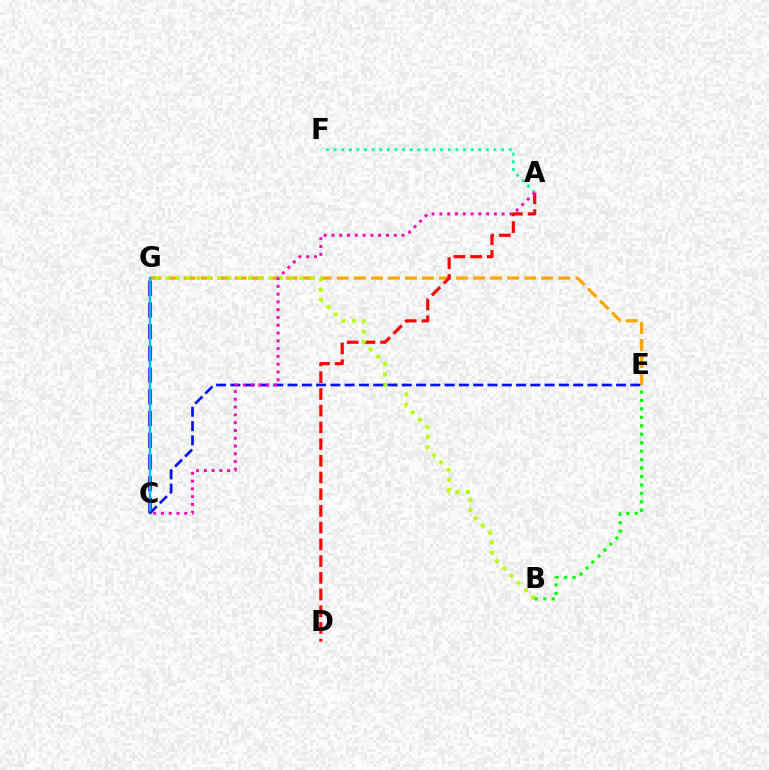{('E', 'G'): [{'color': '#ffa500', 'line_style': 'dashed', 'thickness': 2.31}], ('A', 'D'): [{'color': '#ff0000', 'line_style': 'dashed', 'thickness': 2.27}], ('B', 'G'): [{'color': '#b3ff00', 'line_style': 'dotted', 'thickness': 2.8}], ('A', 'F'): [{'color': '#00ff9d', 'line_style': 'dotted', 'thickness': 2.07}], ('C', 'G'): [{'color': '#9b00ff', 'line_style': 'dashed', 'thickness': 2.95}, {'color': '#00b5ff', 'line_style': 'solid', 'thickness': 1.78}], ('C', 'E'): [{'color': '#0010ff', 'line_style': 'dashed', 'thickness': 1.94}], ('A', 'C'): [{'color': '#ff00bd', 'line_style': 'dotted', 'thickness': 2.12}], ('B', 'E'): [{'color': '#08ff00', 'line_style': 'dotted', 'thickness': 2.29}]}